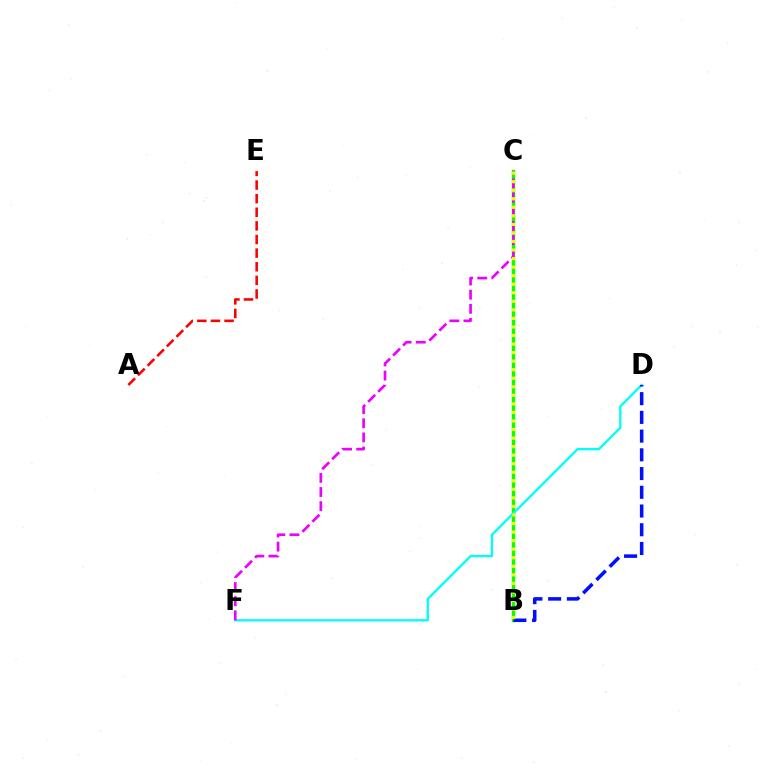{('B', 'C'): [{'color': '#08ff00', 'line_style': 'solid', 'thickness': 2.46}, {'color': '#fcf500', 'line_style': 'dotted', 'thickness': 2.32}], ('D', 'F'): [{'color': '#00fff6', 'line_style': 'solid', 'thickness': 1.67}], ('B', 'D'): [{'color': '#0010ff', 'line_style': 'dashed', 'thickness': 2.54}], ('A', 'E'): [{'color': '#ff0000', 'line_style': 'dashed', 'thickness': 1.85}], ('C', 'F'): [{'color': '#ee00ff', 'line_style': 'dashed', 'thickness': 1.92}]}